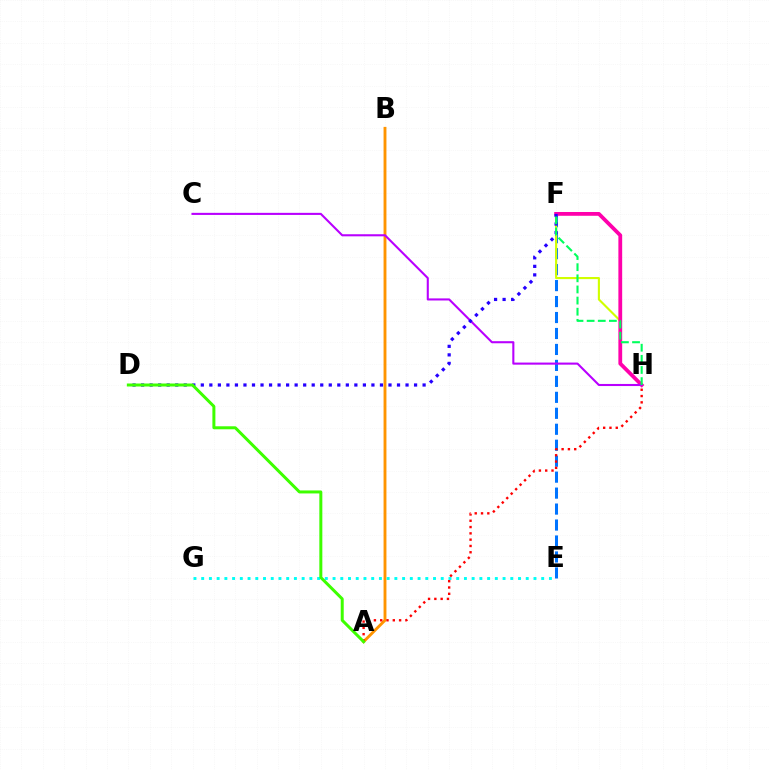{('A', 'B'): [{'color': '#ff9400', 'line_style': 'solid', 'thickness': 2.07}], ('E', 'F'): [{'color': '#0074ff', 'line_style': 'dashed', 'thickness': 2.17}], ('F', 'H'): [{'color': '#d1ff00', 'line_style': 'solid', 'thickness': 1.53}, {'color': '#ff00ac', 'line_style': 'solid', 'thickness': 2.73}, {'color': '#00ff5c', 'line_style': 'dashed', 'thickness': 1.51}], ('A', 'H'): [{'color': '#ff0000', 'line_style': 'dotted', 'thickness': 1.71}], ('C', 'H'): [{'color': '#b900ff', 'line_style': 'solid', 'thickness': 1.5}], ('D', 'F'): [{'color': '#2500ff', 'line_style': 'dotted', 'thickness': 2.32}], ('E', 'G'): [{'color': '#00fff6', 'line_style': 'dotted', 'thickness': 2.1}], ('A', 'D'): [{'color': '#3dff00', 'line_style': 'solid', 'thickness': 2.16}]}